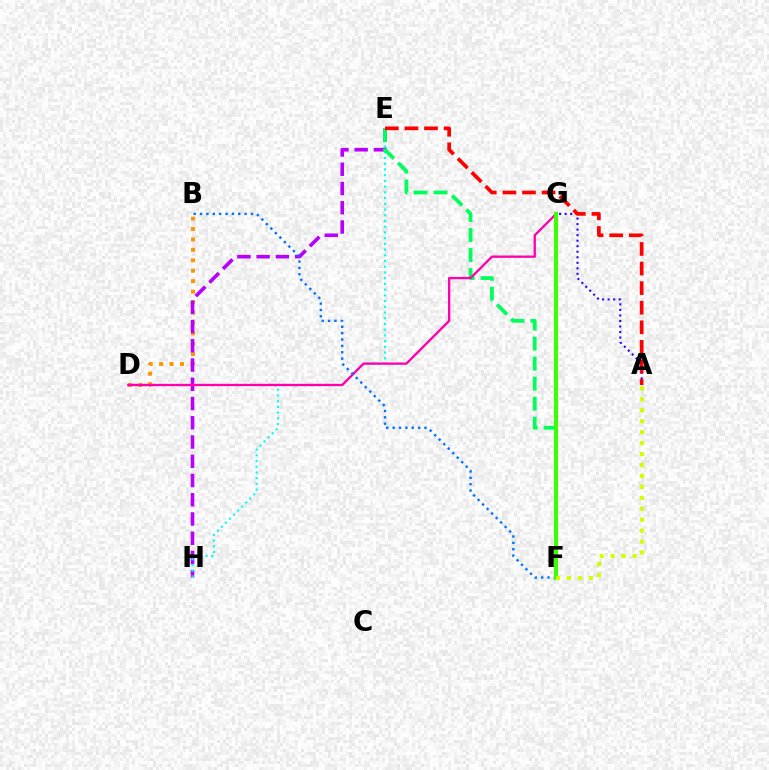{('B', 'D'): [{'color': '#ff9400', 'line_style': 'dotted', 'thickness': 2.83}], ('E', 'H'): [{'color': '#b900ff', 'line_style': 'dashed', 'thickness': 2.61}, {'color': '#00fff6', 'line_style': 'dotted', 'thickness': 1.55}], ('E', 'F'): [{'color': '#00ff5c', 'line_style': 'dashed', 'thickness': 2.72}], ('A', 'G'): [{'color': '#2500ff', 'line_style': 'dotted', 'thickness': 1.5}], ('D', 'G'): [{'color': '#ff00ac', 'line_style': 'solid', 'thickness': 1.68}], ('B', 'F'): [{'color': '#0074ff', 'line_style': 'dotted', 'thickness': 1.73}], ('F', 'G'): [{'color': '#3dff00', 'line_style': 'solid', 'thickness': 2.89}], ('A', 'F'): [{'color': '#d1ff00', 'line_style': 'dotted', 'thickness': 2.97}], ('A', 'E'): [{'color': '#ff0000', 'line_style': 'dashed', 'thickness': 2.66}]}